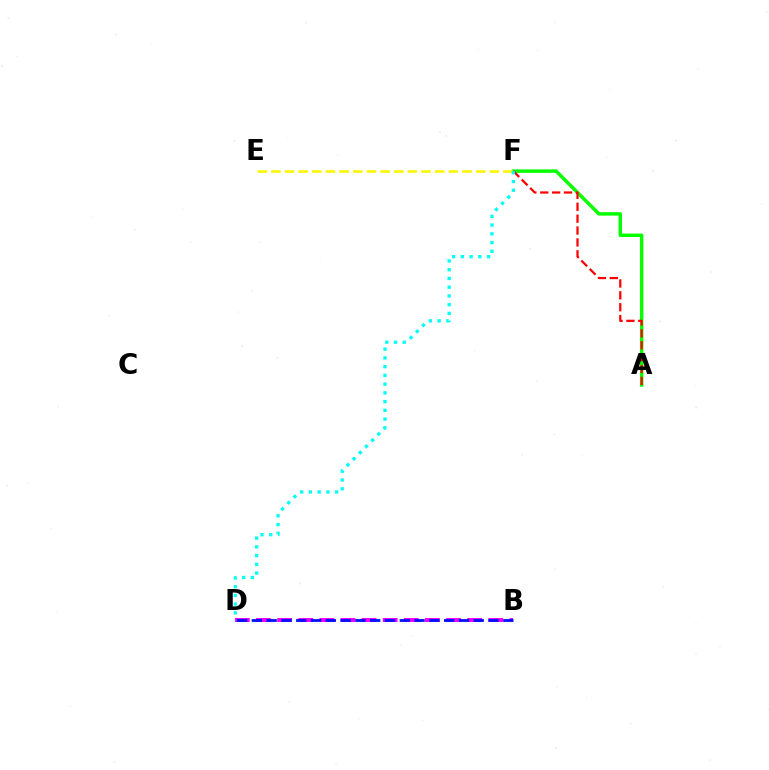{('B', 'D'): [{'color': '#ee00ff', 'line_style': 'dashed', 'thickness': 2.87}, {'color': '#0010ff', 'line_style': 'dashed', 'thickness': 2.01}], ('A', 'F'): [{'color': '#08ff00', 'line_style': 'solid', 'thickness': 2.49}, {'color': '#ff0000', 'line_style': 'dashed', 'thickness': 1.61}], ('E', 'F'): [{'color': '#fcf500', 'line_style': 'dashed', 'thickness': 1.85}], ('D', 'F'): [{'color': '#00fff6', 'line_style': 'dotted', 'thickness': 2.37}]}